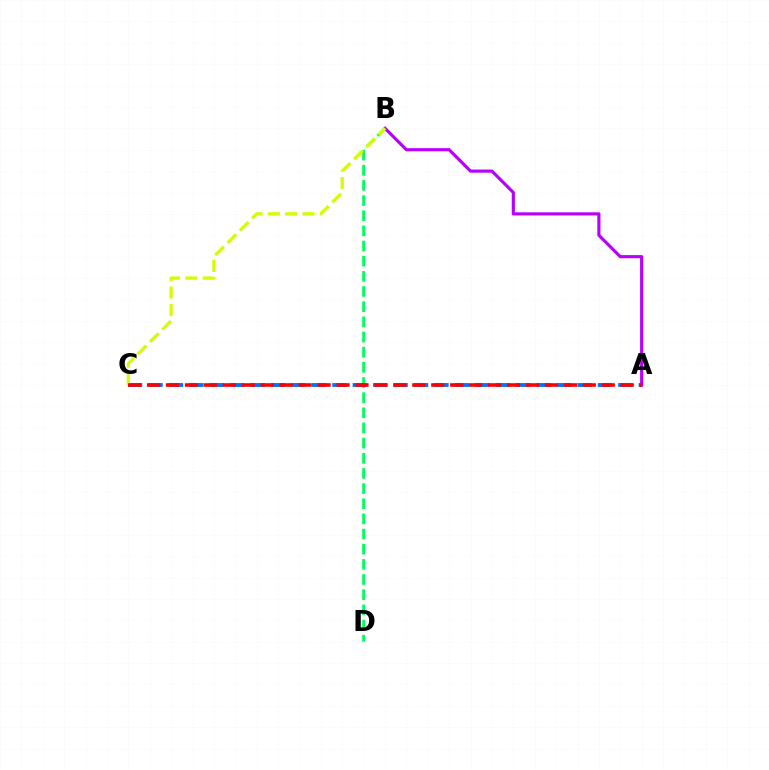{('A', 'B'): [{'color': '#b900ff', 'line_style': 'solid', 'thickness': 2.27}], ('B', 'D'): [{'color': '#00ff5c', 'line_style': 'dashed', 'thickness': 2.06}], ('A', 'C'): [{'color': '#0074ff', 'line_style': 'dashed', 'thickness': 2.77}, {'color': '#ff0000', 'line_style': 'dashed', 'thickness': 2.57}], ('B', 'C'): [{'color': '#d1ff00', 'line_style': 'dashed', 'thickness': 2.36}]}